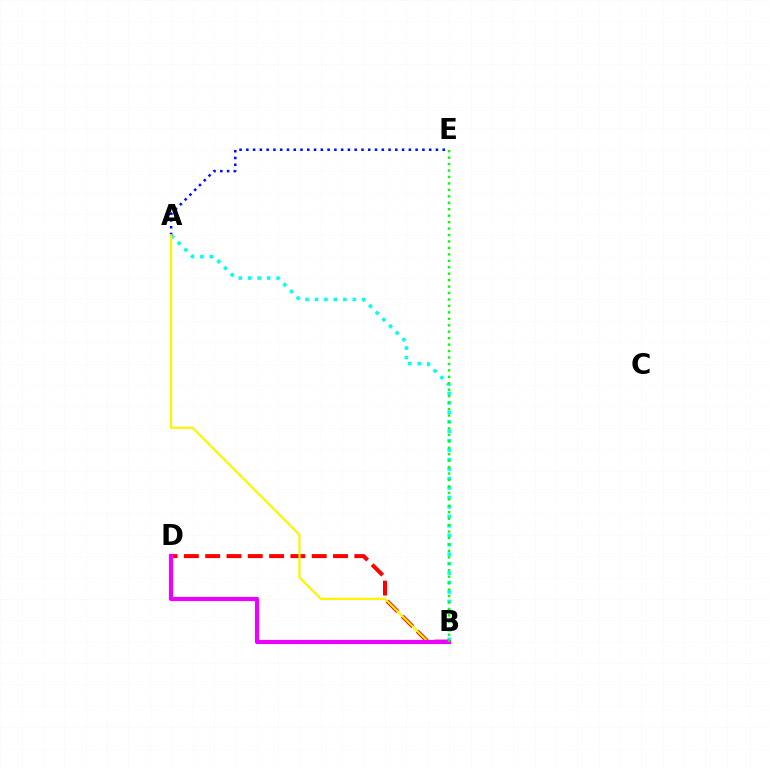{('A', 'B'): [{'color': '#00fff6', 'line_style': 'dotted', 'thickness': 2.57}, {'color': '#fcf500', 'line_style': 'solid', 'thickness': 1.57}], ('B', 'D'): [{'color': '#ff0000', 'line_style': 'dashed', 'thickness': 2.9}, {'color': '#ee00ff', 'line_style': 'solid', 'thickness': 3.0}], ('A', 'E'): [{'color': '#0010ff', 'line_style': 'dotted', 'thickness': 1.84}], ('B', 'E'): [{'color': '#08ff00', 'line_style': 'dotted', 'thickness': 1.75}]}